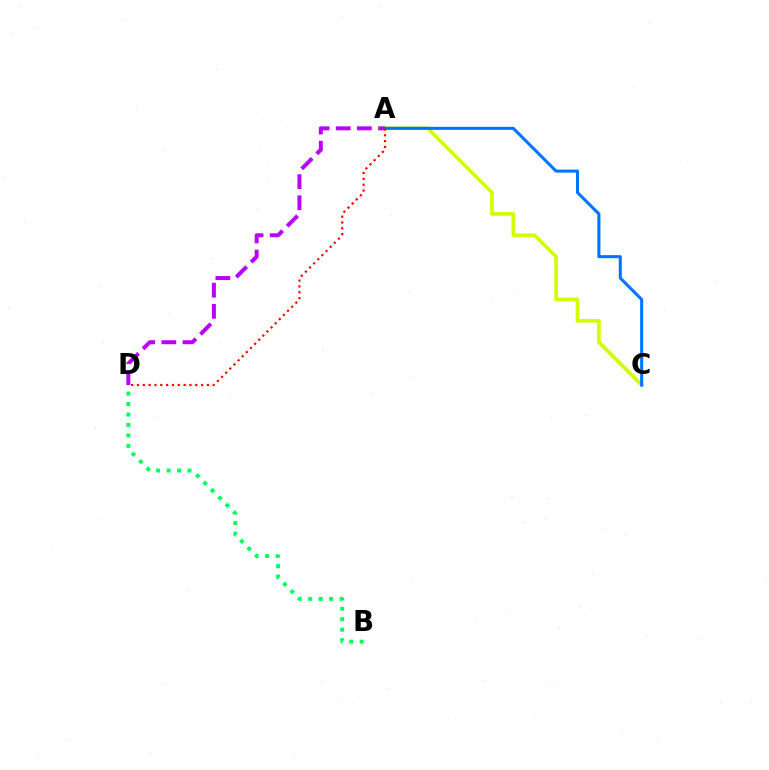{('A', 'C'): [{'color': '#d1ff00', 'line_style': 'solid', 'thickness': 2.66}, {'color': '#0074ff', 'line_style': 'solid', 'thickness': 2.2}], ('A', 'D'): [{'color': '#b900ff', 'line_style': 'dashed', 'thickness': 2.87}, {'color': '#ff0000', 'line_style': 'dotted', 'thickness': 1.58}], ('B', 'D'): [{'color': '#00ff5c', 'line_style': 'dotted', 'thickness': 2.84}]}